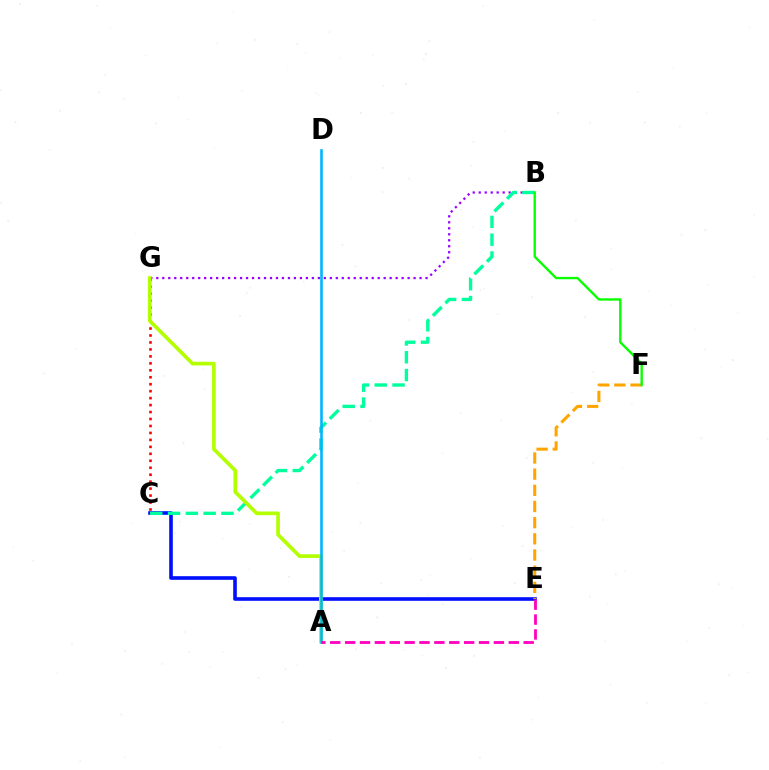{('C', 'G'): [{'color': '#ff0000', 'line_style': 'dotted', 'thickness': 1.89}], ('C', 'E'): [{'color': '#0010ff', 'line_style': 'solid', 'thickness': 2.6}], ('B', 'G'): [{'color': '#9b00ff', 'line_style': 'dotted', 'thickness': 1.63}], ('E', 'F'): [{'color': '#ffa500', 'line_style': 'dashed', 'thickness': 2.2}], ('B', 'C'): [{'color': '#00ff9d', 'line_style': 'dashed', 'thickness': 2.42}], ('A', 'G'): [{'color': '#b3ff00', 'line_style': 'solid', 'thickness': 2.63}], ('A', 'D'): [{'color': '#00b5ff', 'line_style': 'solid', 'thickness': 1.86}], ('B', 'F'): [{'color': '#08ff00', 'line_style': 'solid', 'thickness': 1.7}], ('A', 'E'): [{'color': '#ff00bd', 'line_style': 'dashed', 'thickness': 2.02}]}